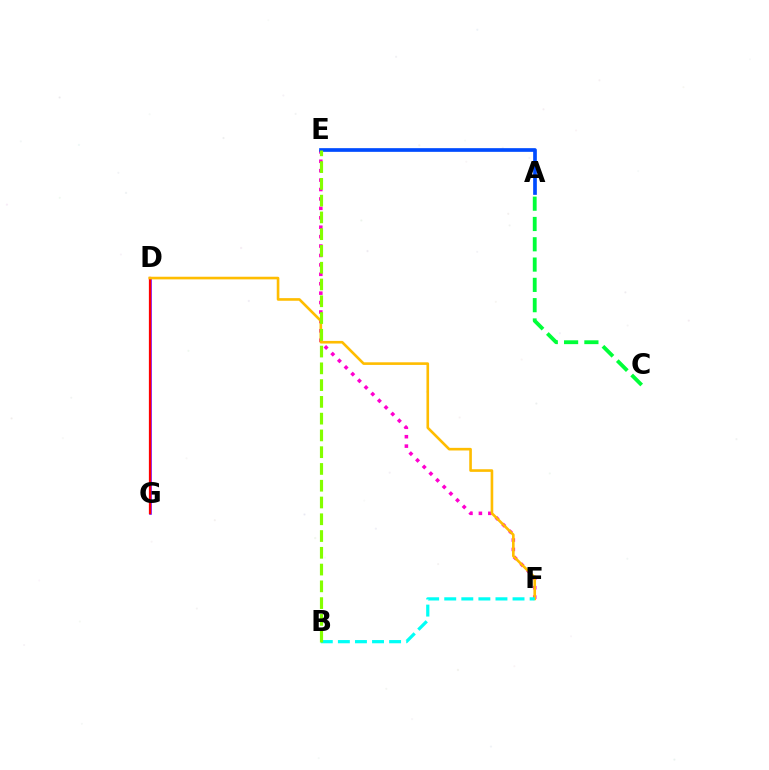{('E', 'F'): [{'color': '#ff00cf', 'line_style': 'dotted', 'thickness': 2.56}], ('A', 'E'): [{'color': '#004bff', 'line_style': 'solid', 'thickness': 2.65}], ('D', 'G'): [{'color': '#7200ff', 'line_style': 'solid', 'thickness': 1.85}, {'color': '#ff0000', 'line_style': 'solid', 'thickness': 1.61}], ('D', 'F'): [{'color': '#ffbd00', 'line_style': 'solid', 'thickness': 1.89}], ('B', 'F'): [{'color': '#00fff6', 'line_style': 'dashed', 'thickness': 2.32}], ('B', 'E'): [{'color': '#84ff00', 'line_style': 'dashed', 'thickness': 2.28}], ('A', 'C'): [{'color': '#00ff39', 'line_style': 'dashed', 'thickness': 2.76}]}